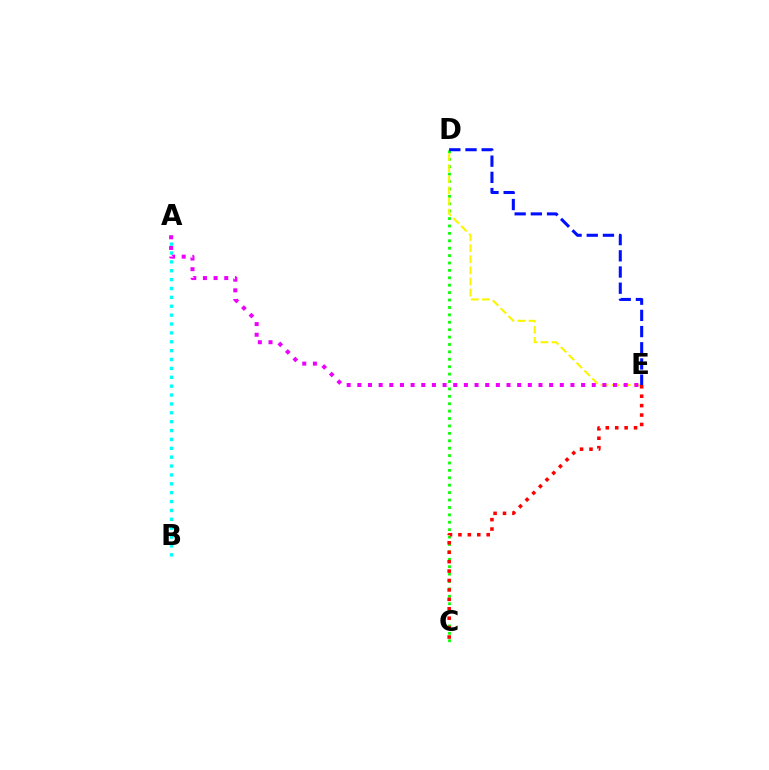{('A', 'B'): [{'color': '#00fff6', 'line_style': 'dotted', 'thickness': 2.41}], ('C', 'D'): [{'color': '#08ff00', 'line_style': 'dotted', 'thickness': 2.01}], ('D', 'E'): [{'color': '#fcf500', 'line_style': 'dashed', 'thickness': 1.51}, {'color': '#0010ff', 'line_style': 'dashed', 'thickness': 2.2}], ('A', 'E'): [{'color': '#ee00ff', 'line_style': 'dotted', 'thickness': 2.89}], ('C', 'E'): [{'color': '#ff0000', 'line_style': 'dotted', 'thickness': 2.56}]}